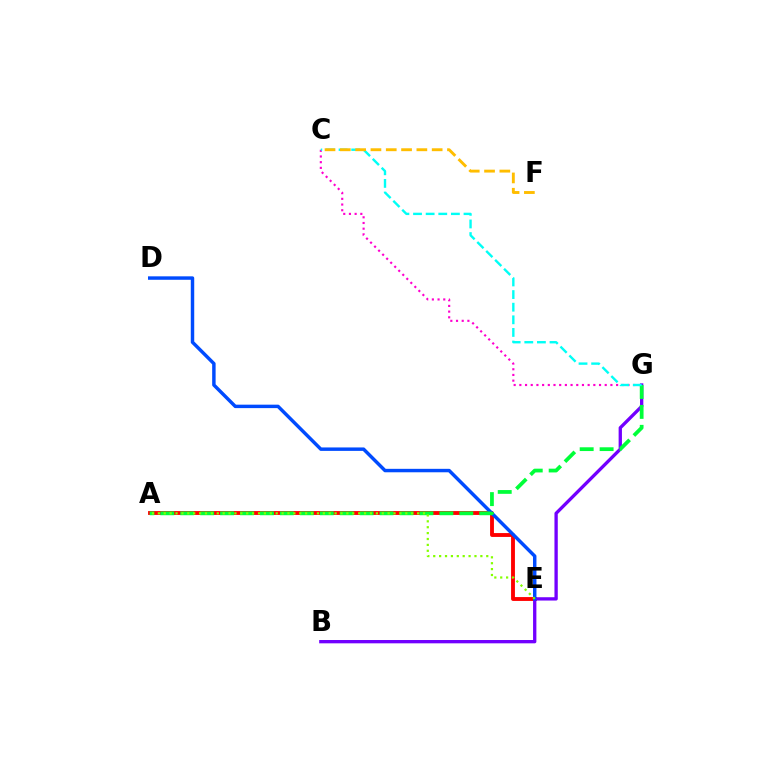{('A', 'E'): [{'color': '#ff0000', 'line_style': 'solid', 'thickness': 2.78}, {'color': '#84ff00', 'line_style': 'dotted', 'thickness': 1.6}], ('B', 'G'): [{'color': '#7200ff', 'line_style': 'solid', 'thickness': 2.39}], ('C', 'G'): [{'color': '#ff00cf', 'line_style': 'dotted', 'thickness': 1.55}, {'color': '#00fff6', 'line_style': 'dashed', 'thickness': 1.71}], ('D', 'E'): [{'color': '#004bff', 'line_style': 'solid', 'thickness': 2.48}], ('A', 'G'): [{'color': '#00ff39', 'line_style': 'dashed', 'thickness': 2.71}], ('C', 'F'): [{'color': '#ffbd00', 'line_style': 'dashed', 'thickness': 2.08}]}